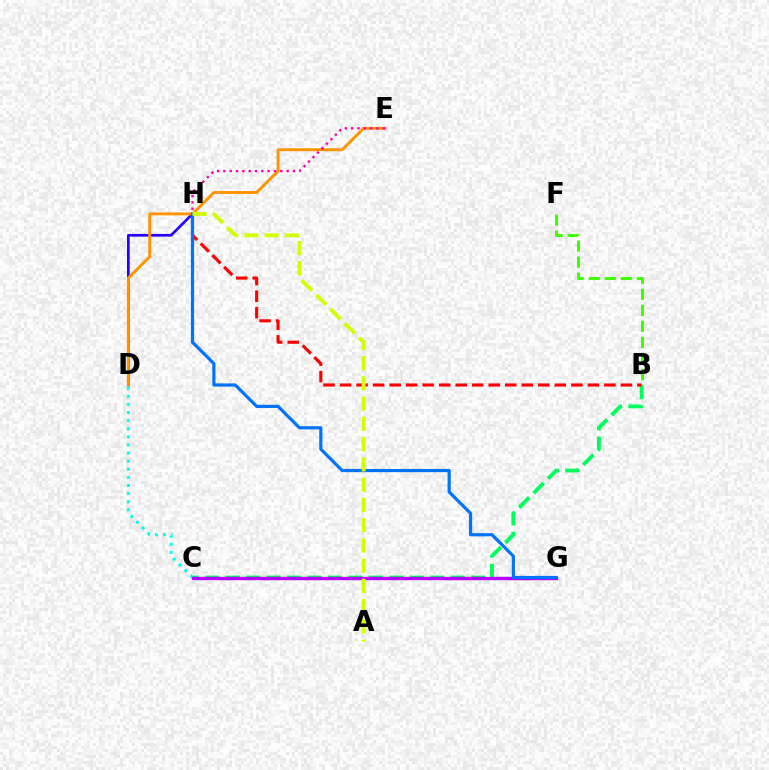{('D', 'H'): [{'color': '#2500ff', 'line_style': 'solid', 'thickness': 1.93}], ('B', 'C'): [{'color': '#00ff5c', 'line_style': 'dashed', 'thickness': 2.78}], ('C', 'D'): [{'color': '#00fff6', 'line_style': 'dotted', 'thickness': 2.2}], ('C', 'G'): [{'color': '#b900ff', 'line_style': 'solid', 'thickness': 2.44}], ('D', 'E'): [{'color': '#ff9400', 'line_style': 'solid', 'thickness': 2.09}], ('B', 'H'): [{'color': '#ff0000', 'line_style': 'dashed', 'thickness': 2.24}], ('E', 'H'): [{'color': '#ff00ac', 'line_style': 'dotted', 'thickness': 1.72}], ('G', 'H'): [{'color': '#0074ff', 'line_style': 'solid', 'thickness': 2.3}], ('A', 'H'): [{'color': '#d1ff00', 'line_style': 'dashed', 'thickness': 2.75}], ('B', 'F'): [{'color': '#3dff00', 'line_style': 'dashed', 'thickness': 2.18}]}